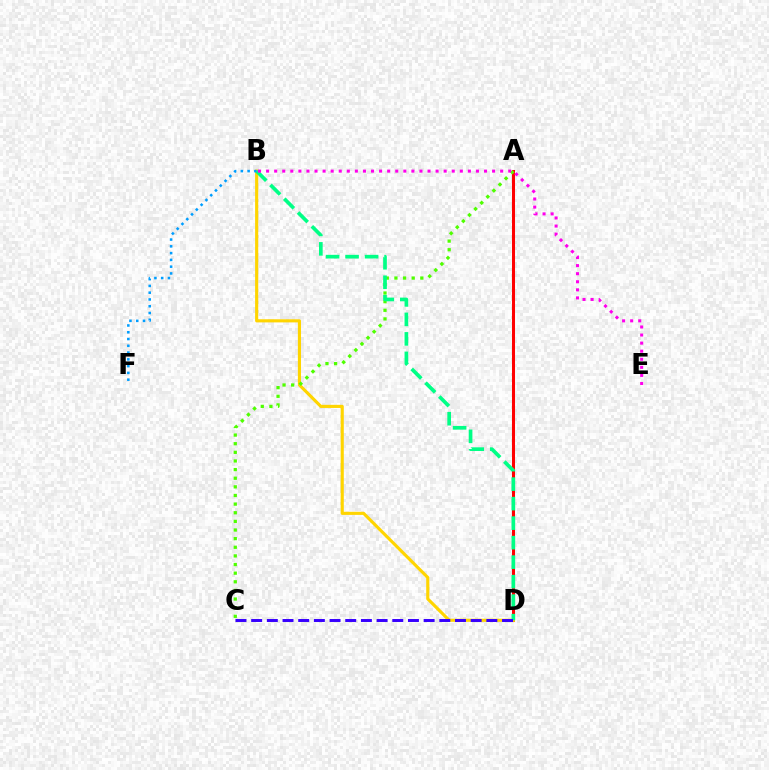{('A', 'D'): [{'color': '#ff0000', 'line_style': 'solid', 'thickness': 2.18}], ('B', 'D'): [{'color': '#ffd500', 'line_style': 'solid', 'thickness': 2.26}, {'color': '#00ff86', 'line_style': 'dashed', 'thickness': 2.65}], ('A', 'C'): [{'color': '#4fff00', 'line_style': 'dotted', 'thickness': 2.34}], ('B', 'F'): [{'color': '#009eff', 'line_style': 'dotted', 'thickness': 1.84}], ('C', 'D'): [{'color': '#3700ff', 'line_style': 'dashed', 'thickness': 2.13}], ('B', 'E'): [{'color': '#ff00ed', 'line_style': 'dotted', 'thickness': 2.19}]}